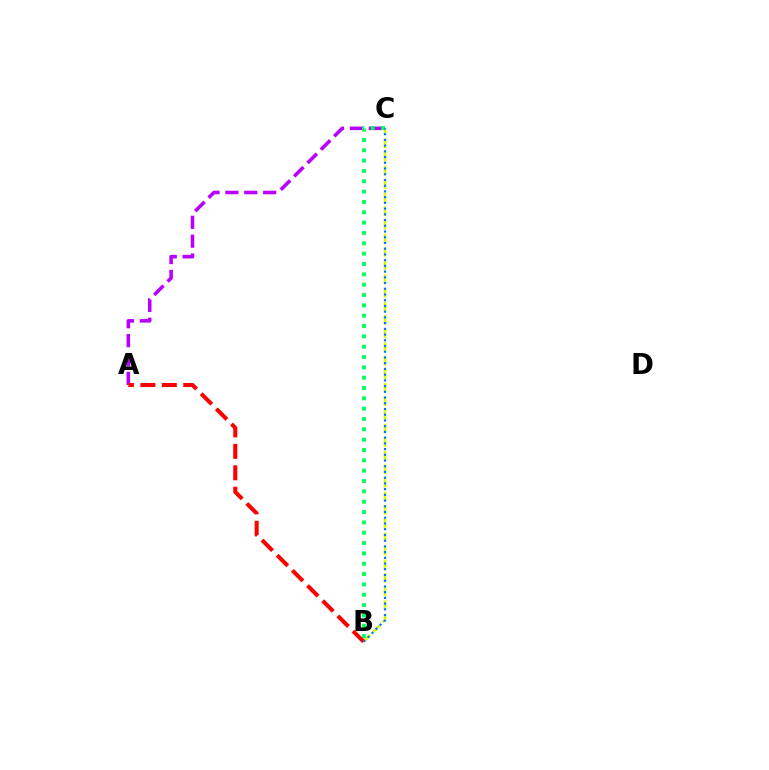{('B', 'C'): [{'color': '#d1ff00', 'line_style': 'dashed', 'thickness': 1.84}, {'color': '#00ff5c', 'line_style': 'dotted', 'thickness': 2.81}, {'color': '#0074ff', 'line_style': 'dotted', 'thickness': 1.56}], ('A', 'C'): [{'color': '#b900ff', 'line_style': 'dashed', 'thickness': 2.57}], ('A', 'B'): [{'color': '#ff0000', 'line_style': 'dashed', 'thickness': 2.91}]}